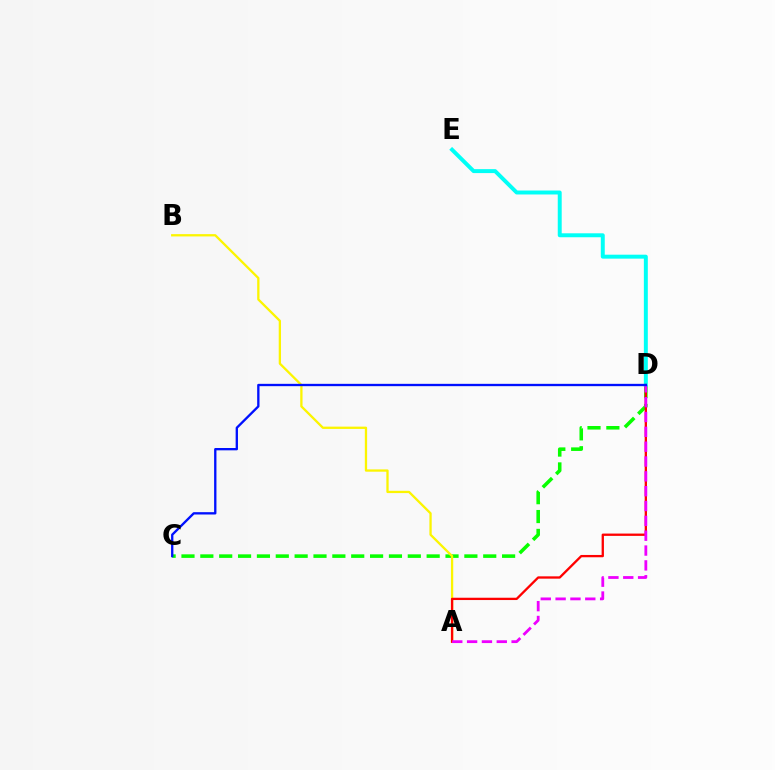{('C', 'D'): [{'color': '#08ff00', 'line_style': 'dashed', 'thickness': 2.56}, {'color': '#0010ff', 'line_style': 'solid', 'thickness': 1.68}], ('D', 'E'): [{'color': '#00fff6', 'line_style': 'solid', 'thickness': 2.85}], ('A', 'B'): [{'color': '#fcf500', 'line_style': 'solid', 'thickness': 1.65}], ('A', 'D'): [{'color': '#ff0000', 'line_style': 'solid', 'thickness': 1.66}, {'color': '#ee00ff', 'line_style': 'dashed', 'thickness': 2.02}]}